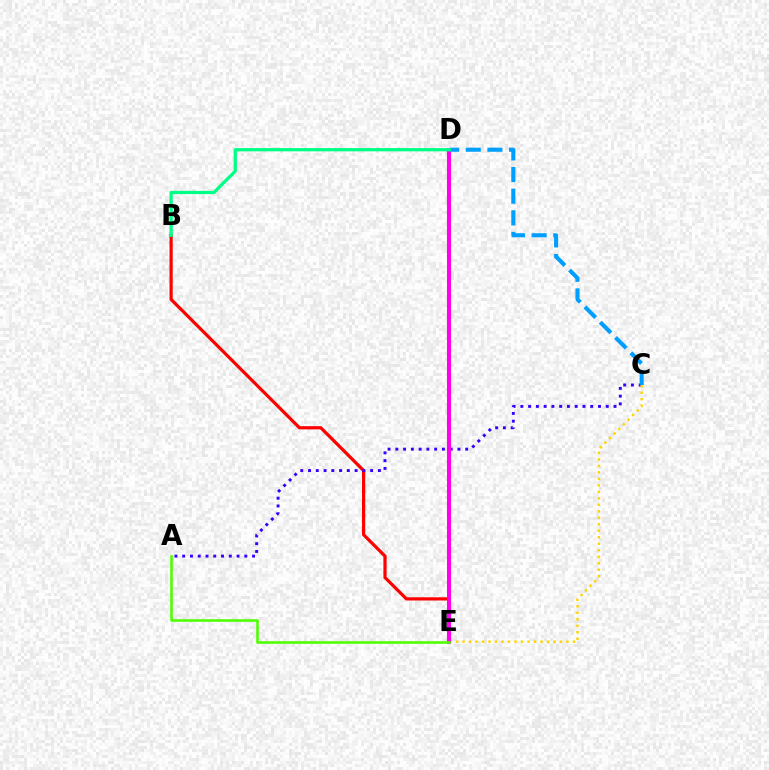{('B', 'E'): [{'color': '#ff0000', 'line_style': 'solid', 'thickness': 2.31}], ('A', 'C'): [{'color': '#3700ff', 'line_style': 'dotted', 'thickness': 2.11}], ('C', 'E'): [{'color': '#ffd500', 'line_style': 'dotted', 'thickness': 1.76}], ('D', 'E'): [{'color': '#ff00ed', 'line_style': 'solid', 'thickness': 2.93}], ('C', 'D'): [{'color': '#009eff', 'line_style': 'dashed', 'thickness': 2.94}], ('B', 'D'): [{'color': '#00ff86', 'line_style': 'solid', 'thickness': 2.34}], ('A', 'E'): [{'color': '#4fff00', 'line_style': 'solid', 'thickness': 1.86}]}